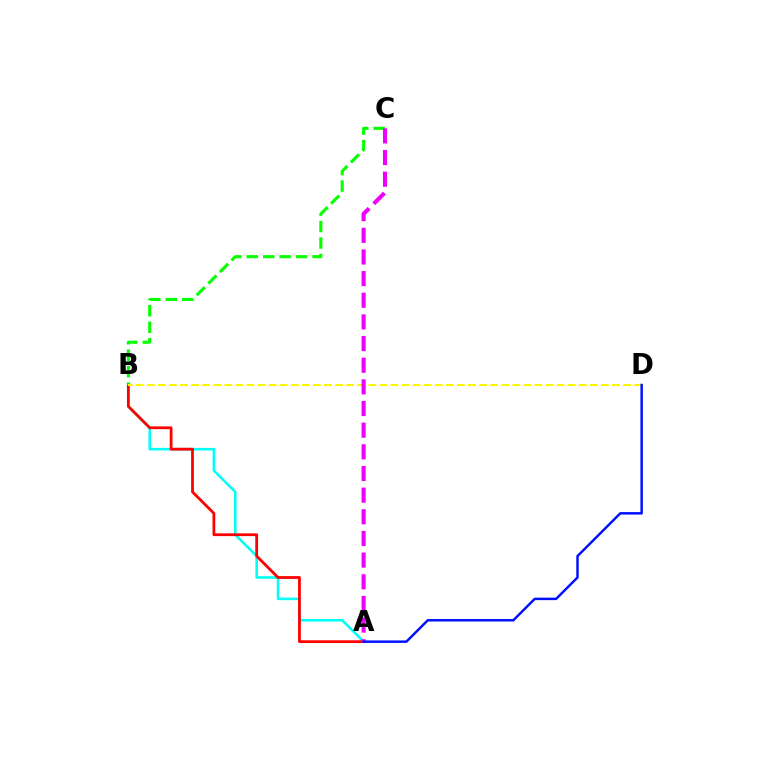{('A', 'B'): [{'color': '#00fff6', 'line_style': 'solid', 'thickness': 1.85}, {'color': '#ff0000', 'line_style': 'solid', 'thickness': 2.0}], ('B', 'C'): [{'color': '#08ff00', 'line_style': 'dashed', 'thickness': 2.23}], ('B', 'D'): [{'color': '#fcf500', 'line_style': 'dashed', 'thickness': 1.5}], ('A', 'C'): [{'color': '#ee00ff', 'line_style': 'dashed', 'thickness': 2.94}], ('A', 'D'): [{'color': '#0010ff', 'line_style': 'solid', 'thickness': 1.78}]}